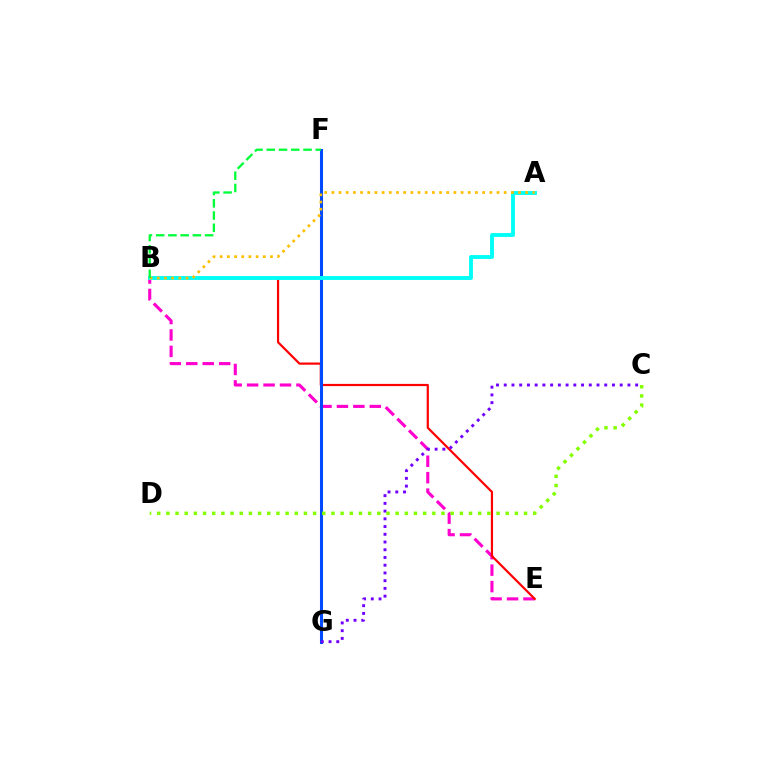{('B', 'E'): [{'color': '#ff00cf', 'line_style': 'dashed', 'thickness': 2.23}, {'color': '#ff0000', 'line_style': 'solid', 'thickness': 1.58}], ('F', 'G'): [{'color': '#004bff', 'line_style': 'solid', 'thickness': 2.2}], ('A', 'B'): [{'color': '#00fff6', 'line_style': 'solid', 'thickness': 2.79}, {'color': '#ffbd00', 'line_style': 'dotted', 'thickness': 1.95}], ('C', 'G'): [{'color': '#7200ff', 'line_style': 'dotted', 'thickness': 2.1}], ('C', 'D'): [{'color': '#84ff00', 'line_style': 'dotted', 'thickness': 2.49}], ('B', 'F'): [{'color': '#00ff39', 'line_style': 'dashed', 'thickness': 1.66}]}